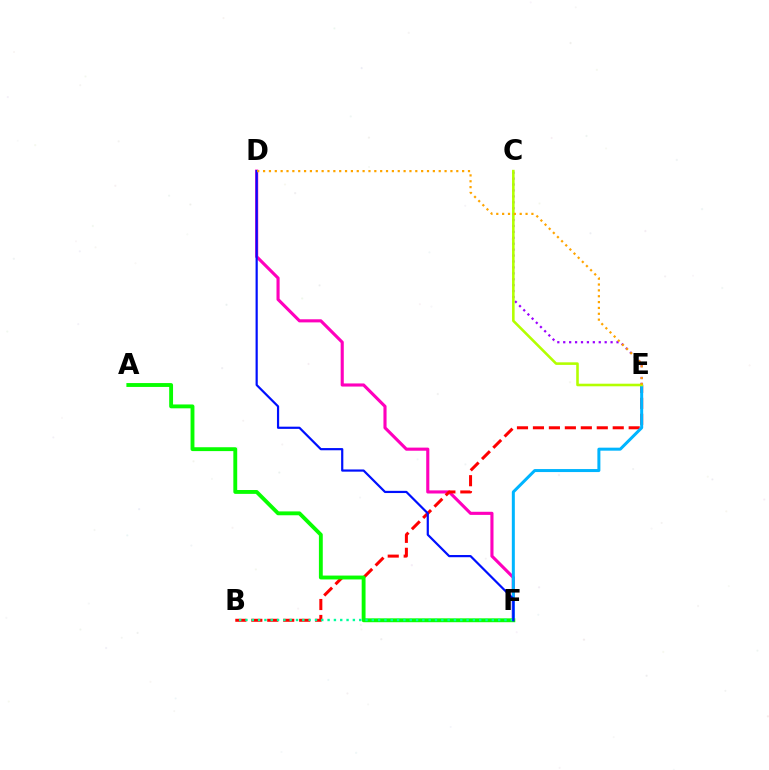{('D', 'F'): [{'color': '#ff00bd', 'line_style': 'solid', 'thickness': 2.24}, {'color': '#0010ff', 'line_style': 'solid', 'thickness': 1.58}], ('B', 'E'): [{'color': '#ff0000', 'line_style': 'dashed', 'thickness': 2.17}], ('E', 'F'): [{'color': '#00b5ff', 'line_style': 'solid', 'thickness': 2.16}], ('C', 'E'): [{'color': '#9b00ff', 'line_style': 'dotted', 'thickness': 1.61}, {'color': '#b3ff00', 'line_style': 'solid', 'thickness': 1.86}], ('A', 'F'): [{'color': '#08ff00', 'line_style': 'solid', 'thickness': 2.78}], ('B', 'F'): [{'color': '#00ff9d', 'line_style': 'dotted', 'thickness': 1.72}], ('D', 'E'): [{'color': '#ffa500', 'line_style': 'dotted', 'thickness': 1.59}]}